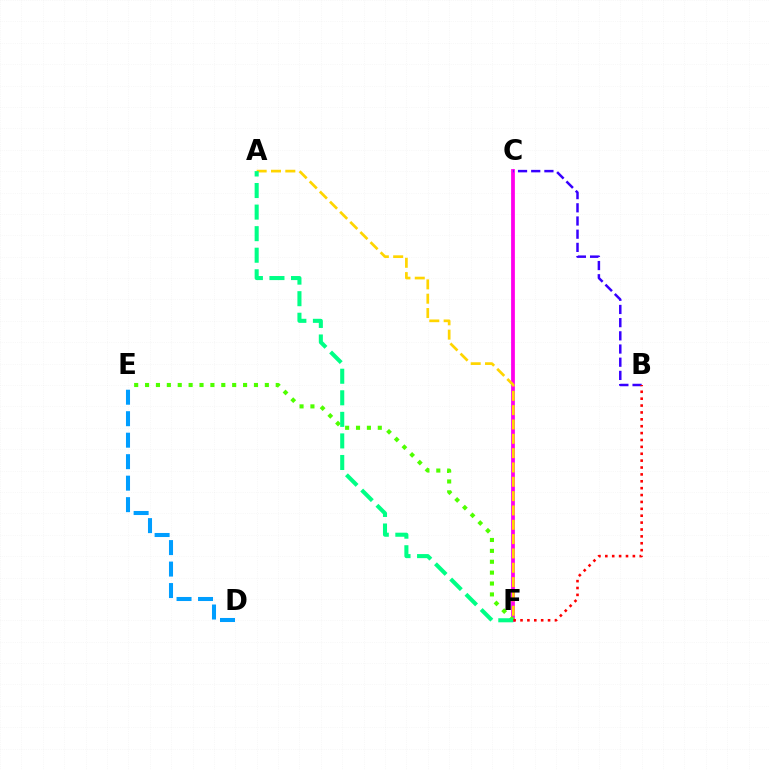{('C', 'F'): [{'color': '#ff00ed', 'line_style': 'solid', 'thickness': 2.71}], ('A', 'F'): [{'color': '#ffd500', 'line_style': 'dashed', 'thickness': 1.95}, {'color': '#00ff86', 'line_style': 'dashed', 'thickness': 2.93}], ('D', 'E'): [{'color': '#009eff', 'line_style': 'dashed', 'thickness': 2.92}], ('E', 'F'): [{'color': '#4fff00', 'line_style': 'dotted', 'thickness': 2.96}], ('B', 'C'): [{'color': '#3700ff', 'line_style': 'dashed', 'thickness': 1.79}], ('B', 'F'): [{'color': '#ff0000', 'line_style': 'dotted', 'thickness': 1.87}]}